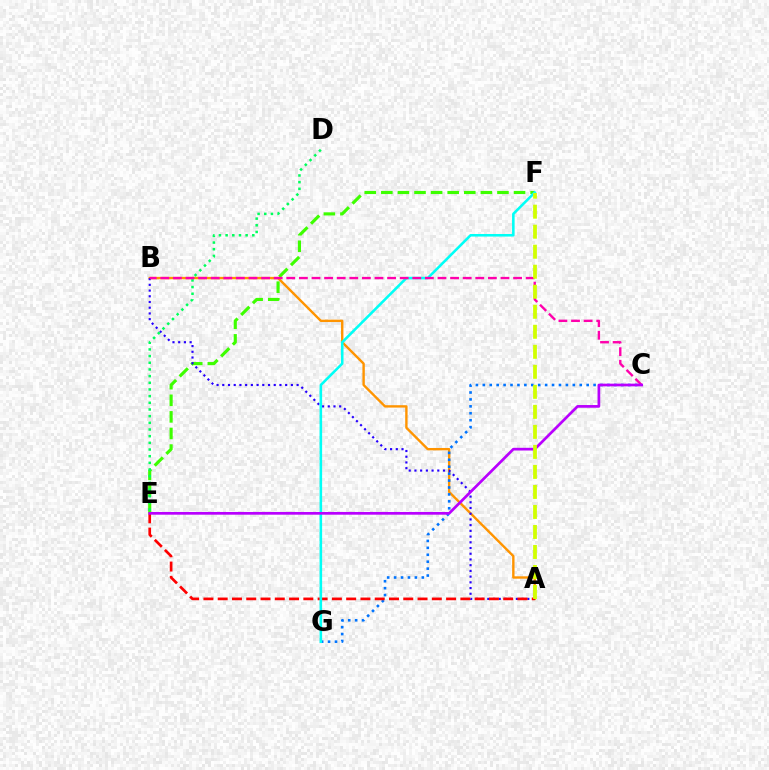{('A', 'B'): [{'color': '#ff9400', 'line_style': 'solid', 'thickness': 1.72}, {'color': '#2500ff', 'line_style': 'dotted', 'thickness': 1.55}], ('C', 'G'): [{'color': '#0074ff', 'line_style': 'dotted', 'thickness': 1.88}], ('E', 'F'): [{'color': '#3dff00', 'line_style': 'dashed', 'thickness': 2.25}], ('A', 'E'): [{'color': '#ff0000', 'line_style': 'dashed', 'thickness': 1.94}], ('F', 'G'): [{'color': '#00fff6', 'line_style': 'solid', 'thickness': 1.85}], ('D', 'E'): [{'color': '#00ff5c', 'line_style': 'dotted', 'thickness': 1.81}], ('B', 'C'): [{'color': '#ff00ac', 'line_style': 'dashed', 'thickness': 1.71}], ('C', 'E'): [{'color': '#b900ff', 'line_style': 'solid', 'thickness': 1.95}], ('A', 'F'): [{'color': '#d1ff00', 'line_style': 'dashed', 'thickness': 2.72}]}